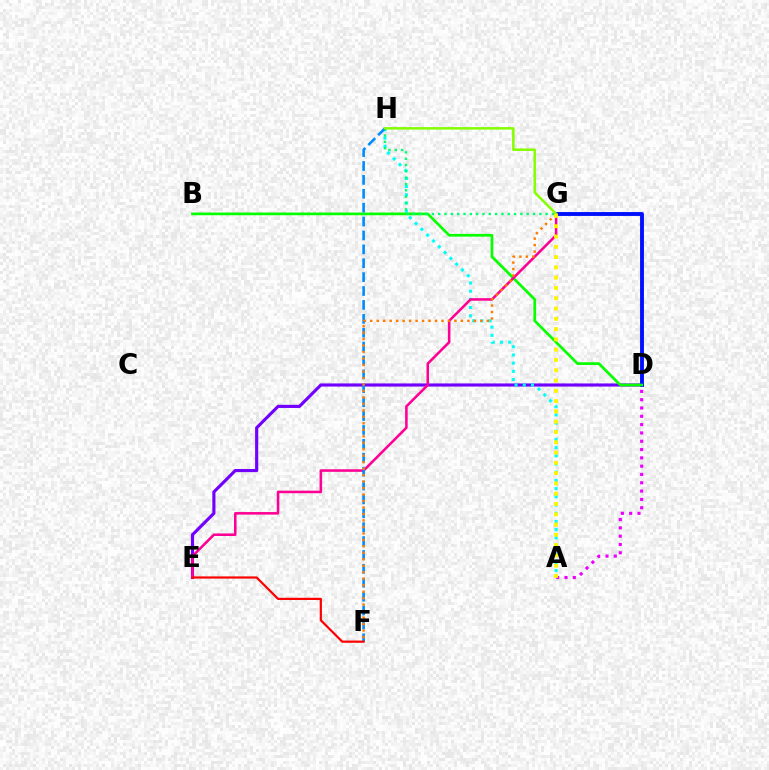{('D', 'E'): [{'color': '#7200ff', 'line_style': 'solid', 'thickness': 2.26}], ('A', 'H'): [{'color': '#00fff6', 'line_style': 'dotted', 'thickness': 2.23}], ('D', 'G'): [{'color': '#0010ff', 'line_style': 'solid', 'thickness': 2.79}], ('A', 'D'): [{'color': '#ee00ff', 'line_style': 'dotted', 'thickness': 2.26}], ('B', 'D'): [{'color': '#08ff00', 'line_style': 'solid', 'thickness': 1.96}], ('E', 'G'): [{'color': '#ff0094', 'line_style': 'solid', 'thickness': 1.84}], ('G', 'H'): [{'color': '#00ff74', 'line_style': 'dotted', 'thickness': 1.72}, {'color': '#84ff00', 'line_style': 'solid', 'thickness': 1.78}], ('F', 'H'): [{'color': '#008cff', 'line_style': 'dashed', 'thickness': 1.89}], ('E', 'F'): [{'color': '#ff0000', 'line_style': 'solid', 'thickness': 1.58}], ('F', 'G'): [{'color': '#ff7c00', 'line_style': 'dotted', 'thickness': 1.76}], ('A', 'G'): [{'color': '#fcf500', 'line_style': 'dotted', 'thickness': 2.79}]}